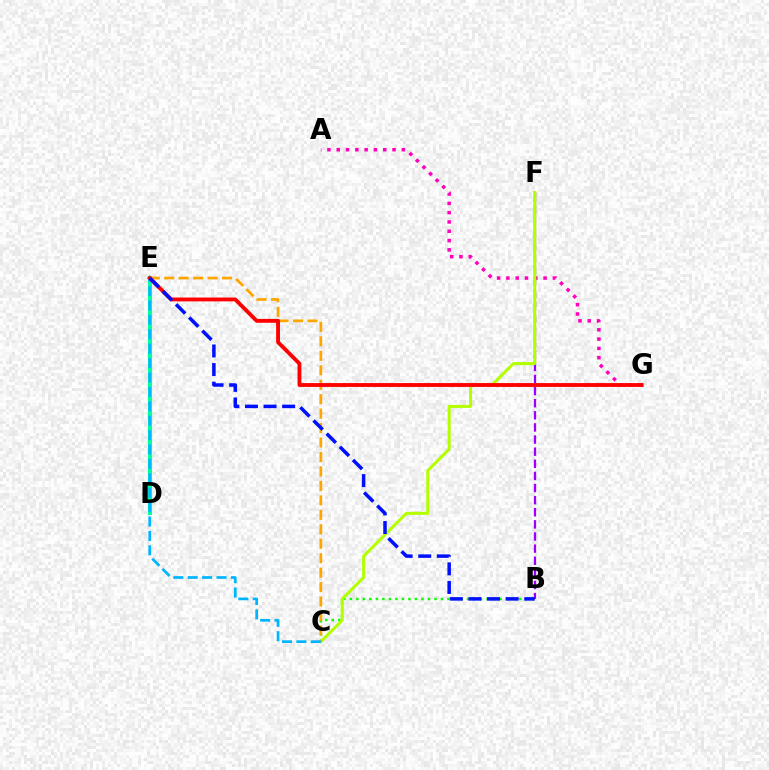{('B', 'C'): [{'color': '#08ff00', 'line_style': 'dotted', 'thickness': 1.77}], ('A', 'G'): [{'color': '#ff00bd', 'line_style': 'dotted', 'thickness': 2.53}], ('B', 'F'): [{'color': '#9b00ff', 'line_style': 'dashed', 'thickness': 1.65}], ('C', 'F'): [{'color': '#b3ff00', 'line_style': 'solid', 'thickness': 2.18}], ('C', 'E'): [{'color': '#ffa500', 'line_style': 'dashed', 'thickness': 1.96}, {'color': '#00b5ff', 'line_style': 'dashed', 'thickness': 1.96}], ('D', 'E'): [{'color': '#00ff9d', 'line_style': 'solid', 'thickness': 2.93}], ('E', 'G'): [{'color': '#ff0000', 'line_style': 'solid', 'thickness': 2.77}], ('B', 'E'): [{'color': '#0010ff', 'line_style': 'dashed', 'thickness': 2.53}]}